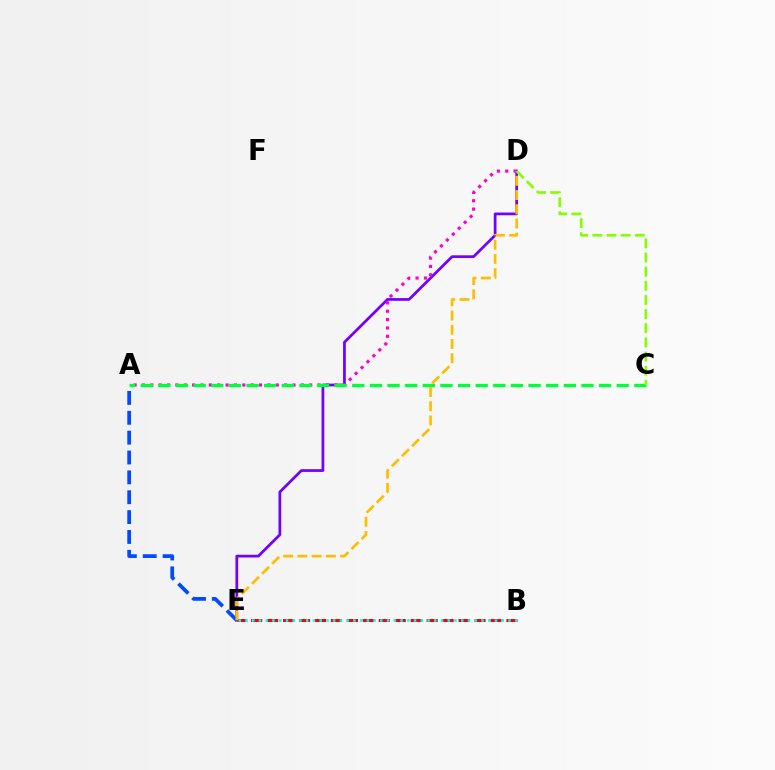{('D', 'E'): [{'color': '#7200ff', 'line_style': 'solid', 'thickness': 1.97}, {'color': '#ffbd00', 'line_style': 'dashed', 'thickness': 1.93}], ('A', 'D'): [{'color': '#ff00cf', 'line_style': 'dotted', 'thickness': 2.27}], ('A', 'E'): [{'color': '#004bff', 'line_style': 'dashed', 'thickness': 2.7}], ('A', 'C'): [{'color': '#00ff39', 'line_style': 'dashed', 'thickness': 2.39}], ('B', 'E'): [{'color': '#ff0000', 'line_style': 'dashed', 'thickness': 2.17}, {'color': '#00fff6', 'line_style': 'dotted', 'thickness': 1.83}], ('C', 'D'): [{'color': '#84ff00', 'line_style': 'dashed', 'thickness': 1.92}]}